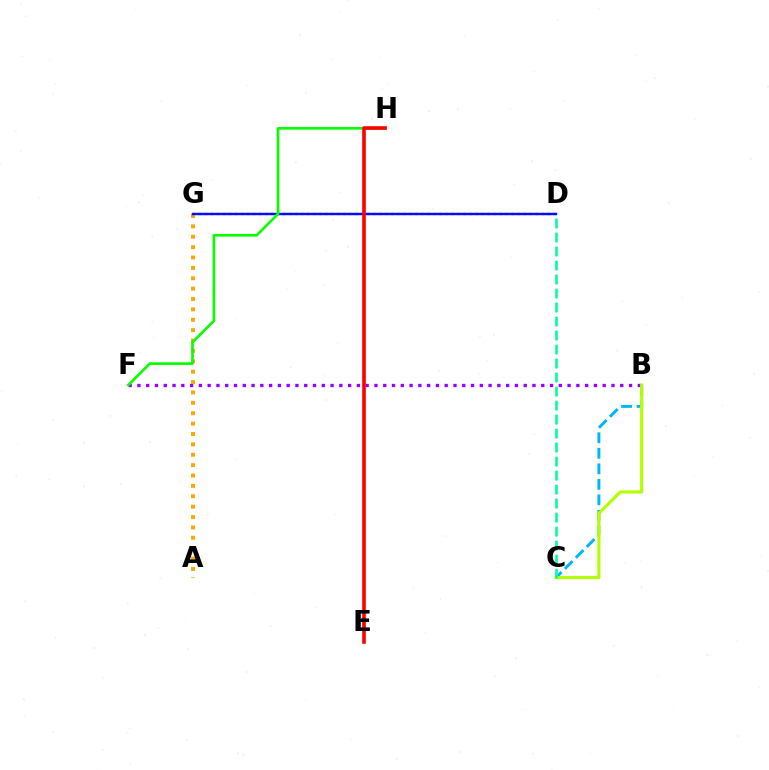{('B', 'F'): [{'color': '#9b00ff', 'line_style': 'dotted', 'thickness': 2.39}], ('B', 'C'): [{'color': '#00b5ff', 'line_style': 'dashed', 'thickness': 2.11}, {'color': '#b3ff00', 'line_style': 'solid', 'thickness': 2.26}], ('D', 'G'): [{'color': '#ff00bd', 'line_style': 'dotted', 'thickness': 1.63}, {'color': '#0010ff', 'line_style': 'solid', 'thickness': 1.75}], ('A', 'G'): [{'color': '#ffa500', 'line_style': 'dotted', 'thickness': 2.82}], ('C', 'D'): [{'color': '#00ff9d', 'line_style': 'dashed', 'thickness': 1.9}], ('F', 'H'): [{'color': '#08ff00', 'line_style': 'solid', 'thickness': 1.91}], ('E', 'H'): [{'color': '#ff0000', 'line_style': 'solid', 'thickness': 2.62}]}